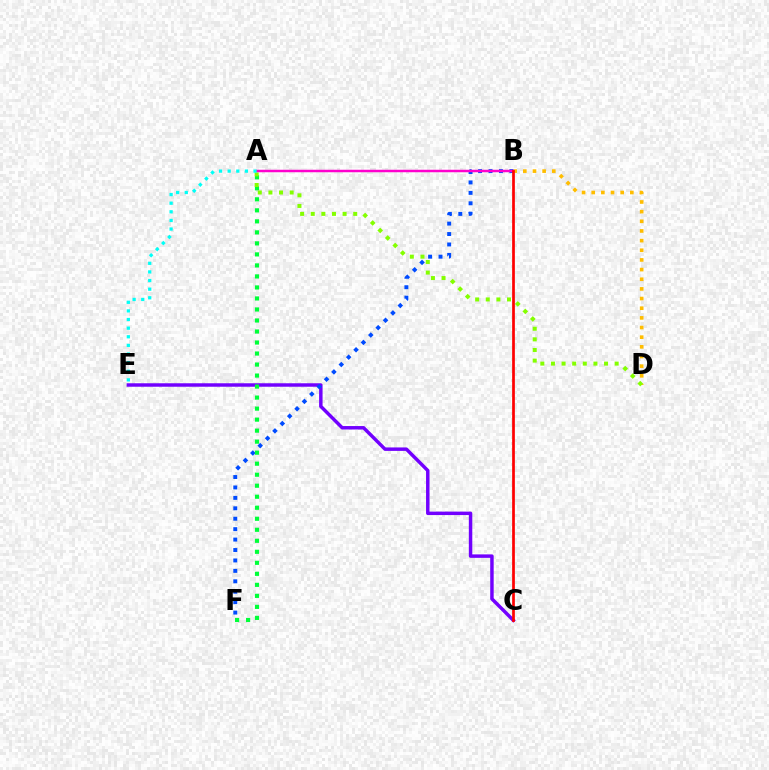{('C', 'E'): [{'color': '#7200ff', 'line_style': 'solid', 'thickness': 2.49}], ('B', 'D'): [{'color': '#ffbd00', 'line_style': 'dotted', 'thickness': 2.62}], ('B', 'F'): [{'color': '#004bff', 'line_style': 'dotted', 'thickness': 2.83}], ('A', 'F'): [{'color': '#00ff39', 'line_style': 'dotted', 'thickness': 2.99}], ('A', 'D'): [{'color': '#84ff00', 'line_style': 'dotted', 'thickness': 2.89}], ('A', 'B'): [{'color': '#ff00cf', 'line_style': 'solid', 'thickness': 1.79}], ('A', 'E'): [{'color': '#00fff6', 'line_style': 'dotted', 'thickness': 2.34}], ('B', 'C'): [{'color': '#ff0000', 'line_style': 'solid', 'thickness': 1.96}]}